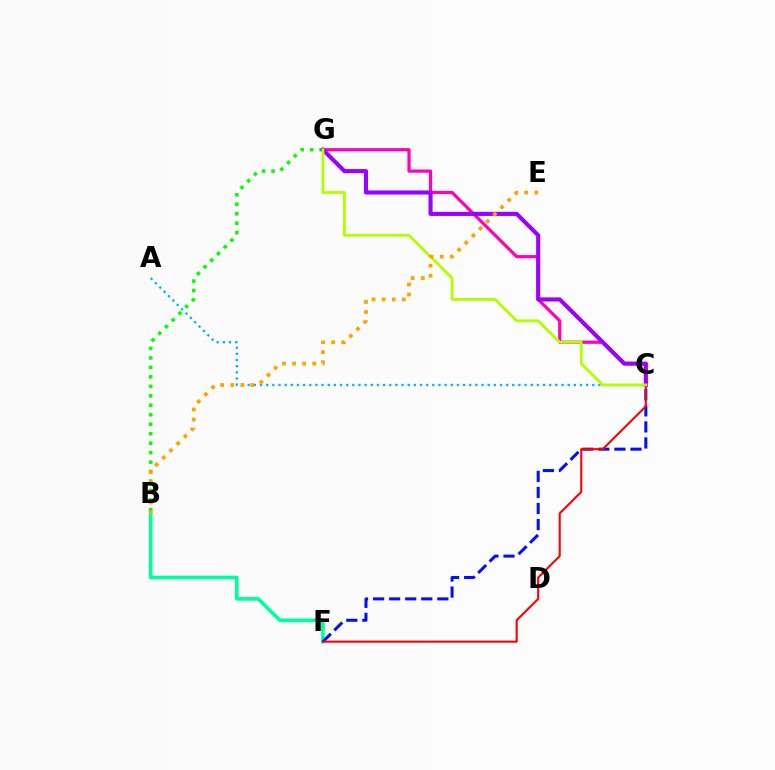{('B', 'F'): [{'color': '#00ff9d', 'line_style': 'solid', 'thickness': 2.62}], ('C', 'F'): [{'color': '#0010ff', 'line_style': 'dashed', 'thickness': 2.18}, {'color': '#ff0000', 'line_style': 'solid', 'thickness': 1.51}], ('B', 'G'): [{'color': '#08ff00', 'line_style': 'dotted', 'thickness': 2.57}], ('A', 'C'): [{'color': '#00b5ff', 'line_style': 'dotted', 'thickness': 1.67}], ('C', 'G'): [{'color': '#ff00bd', 'line_style': 'solid', 'thickness': 2.31}, {'color': '#9b00ff', 'line_style': 'solid', 'thickness': 2.95}, {'color': '#b3ff00', 'line_style': 'solid', 'thickness': 2.05}], ('B', 'E'): [{'color': '#ffa500', 'line_style': 'dotted', 'thickness': 2.74}]}